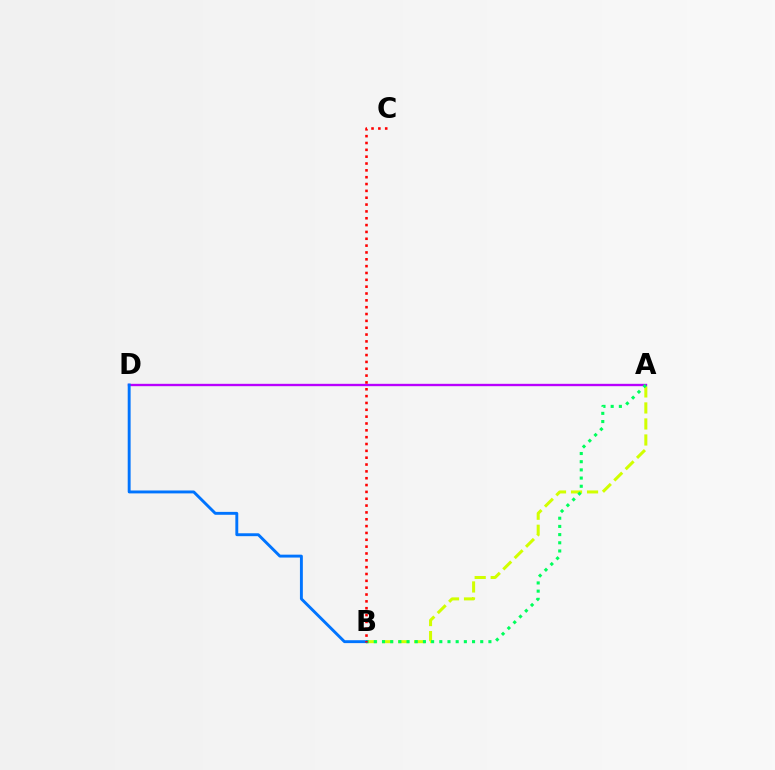{('A', 'B'): [{'color': '#d1ff00', 'line_style': 'dashed', 'thickness': 2.18}, {'color': '#00ff5c', 'line_style': 'dotted', 'thickness': 2.22}], ('A', 'D'): [{'color': '#b900ff', 'line_style': 'solid', 'thickness': 1.7}], ('B', 'D'): [{'color': '#0074ff', 'line_style': 'solid', 'thickness': 2.09}], ('B', 'C'): [{'color': '#ff0000', 'line_style': 'dotted', 'thickness': 1.86}]}